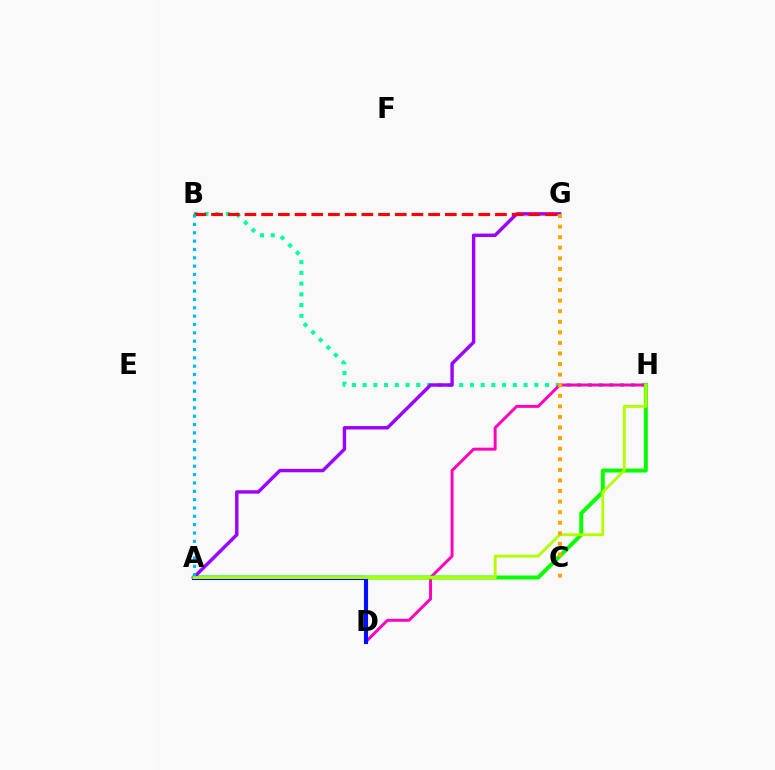{('B', 'H'): [{'color': '#00ff9d', 'line_style': 'dotted', 'thickness': 2.92}], ('D', 'H'): [{'color': '#ff00bd', 'line_style': 'solid', 'thickness': 2.13}], ('A', 'H'): [{'color': '#08ff00', 'line_style': 'solid', 'thickness': 2.86}, {'color': '#b3ff00', 'line_style': 'solid', 'thickness': 2.07}], ('A', 'G'): [{'color': '#9b00ff', 'line_style': 'solid', 'thickness': 2.45}], ('A', 'D'): [{'color': '#0010ff', 'line_style': 'solid', 'thickness': 2.97}], ('C', 'G'): [{'color': '#ffa500', 'line_style': 'dotted', 'thickness': 2.87}], ('B', 'G'): [{'color': '#ff0000', 'line_style': 'dashed', 'thickness': 2.27}], ('A', 'B'): [{'color': '#00b5ff', 'line_style': 'dotted', 'thickness': 2.27}]}